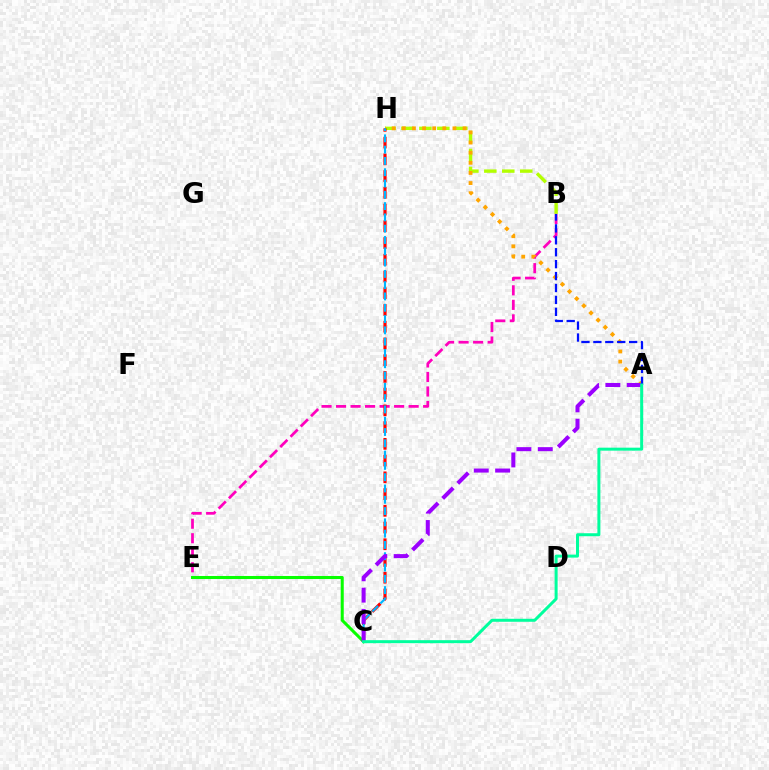{('B', 'H'): [{'color': '#b3ff00', 'line_style': 'dashed', 'thickness': 2.44}], ('B', 'E'): [{'color': '#ff00bd', 'line_style': 'dashed', 'thickness': 1.97}], ('A', 'H'): [{'color': '#ffa500', 'line_style': 'dotted', 'thickness': 2.75}], ('C', 'H'): [{'color': '#ff0000', 'line_style': 'dashed', 'thickness': 2.27}, {'color': '#00b5ff', 'line_style': 'dashed', 'thickness': 1.53}], ('C', 'E'): [{'color': '#08ff00', 'line_style': 'solid', 'thickness': 2.19}], ('A', 'C'): [{'color': '#9b00ff', 'line_style': 'dashed', 'thickness': 2.9}, {'color': '#00ff9d', 'line_style': 'solid', 'thickness': 2.16}], ('A', 'B'): [{'color': '#0010ff', 'line_style': 'dashed', 'thickness': 1.62}]}